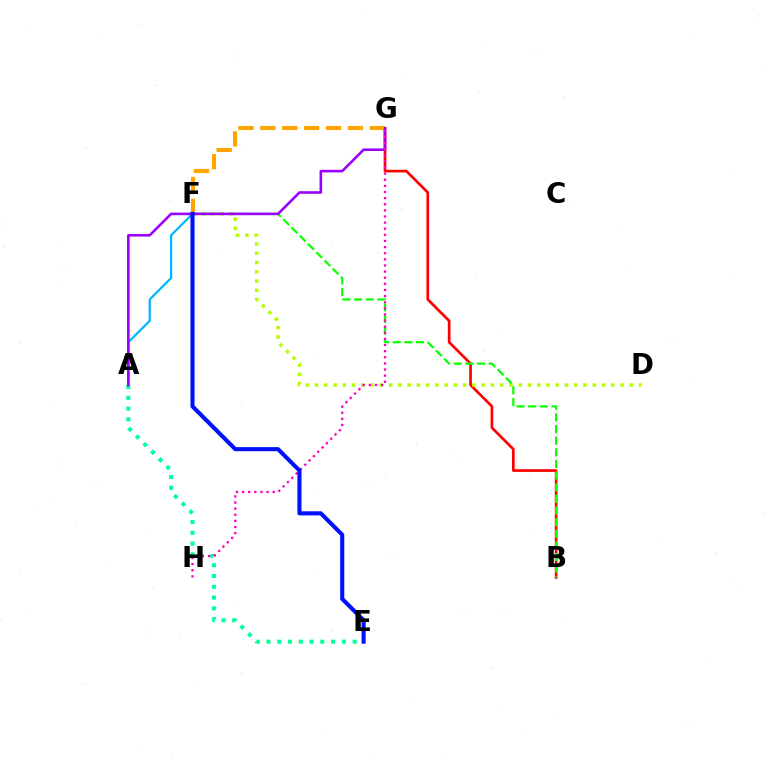{('A', 'E'): [{'color': '#00ff9d', 'line_style': 'dotted', 'thickness': 2.93}], ('A', 'F'): [{'color': '#00b5ff', 'line_style': 'solid', 'thickness': 1.58}], ('B', 'G'): [{'color': '#ff0000', 'line_style': 'solid', 'thickness': 1.93}], ('D', 'F'): [{'color': '#b3ff00', 'line_style': 'dotted', 'thickness': 2.51}], ('B', 'F'): [{'color': '#08ff00', 'line_style': 'dashed', 'thickness': 1.58}], ('F', 'G'): [{'color': '#ffa500', 'line_style': 'dashed', 'thickness': 2.97}], ('A', 'G'): [{'color': '#9b00ff', 'line_style': 'solid', 'thickness': 1.87}], ('G', 'H'): [{'color': '#ff00bd', 'line_style': 'dotted', 'thickness': 1.66}], ('E', 'F'): [{'color': '#0010ff', 'line_style': 'solid', 'thickness': 2.94}]}